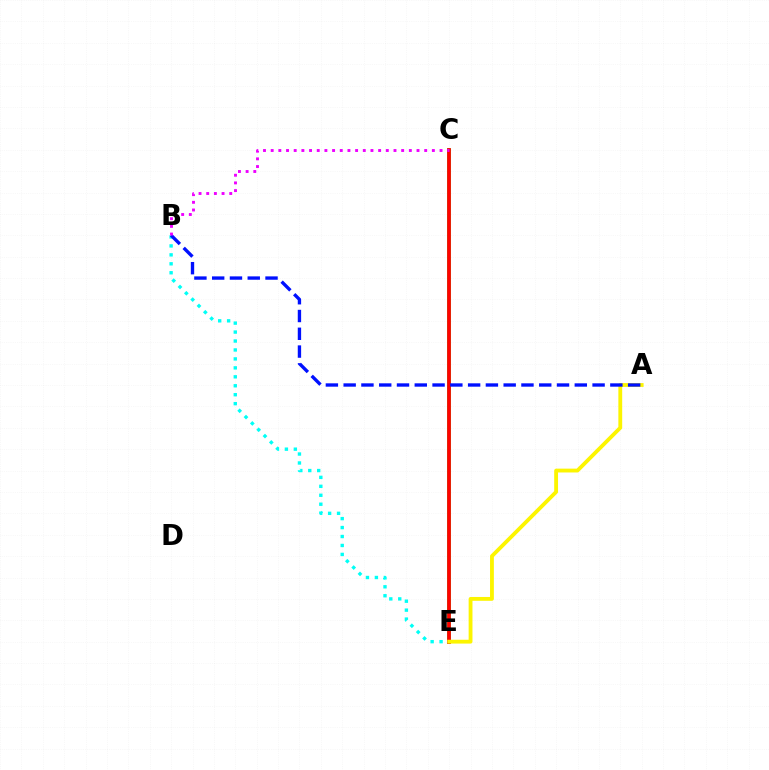{('C', 'E'): [{'color': '#08ff00', 'line_style': 'solid', 'thickness': 2.53}, {'color': '#ff0000', 'line_style': 'solid', 'thickness': 2.68}], ('B', 'E'): [{'color': '#00fff6', 'line_style': 'dotted', 'thickness': 2.43}], ('A', 'E'): [{'color': '#fcf500', 'line_style': 'solid', 'thickness': 2.76}], ('A', 'B'): [{'color': '#0010ff', 'line_style': 'dashed', 'thickness': 2.42}], ('B', 'C'): [{'color': '#ee00ff', 'line_style': 'dotted', 'thickness': 2.09}]}